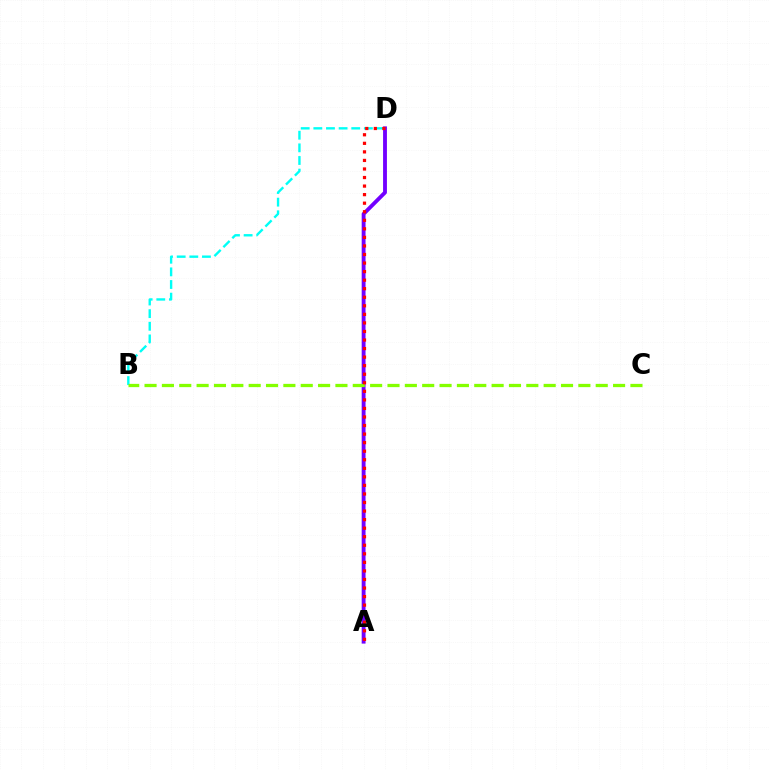{('B', 'D'): [{'color': '#00fff6', 'line_style': 'dashed', 'thickness': 1.72}], ('A', 'D'): [{'color': '#7200ff', 'line_style': 'solid', 'thickness': 2.77}, {'color': '#ff0000', 'line_style': 'dotted', 'thickness': 2.32}], ('B', 'C'): [{'color': '#84ff00', 'line_style': 'dashed', 'thickness': 2.36}]}